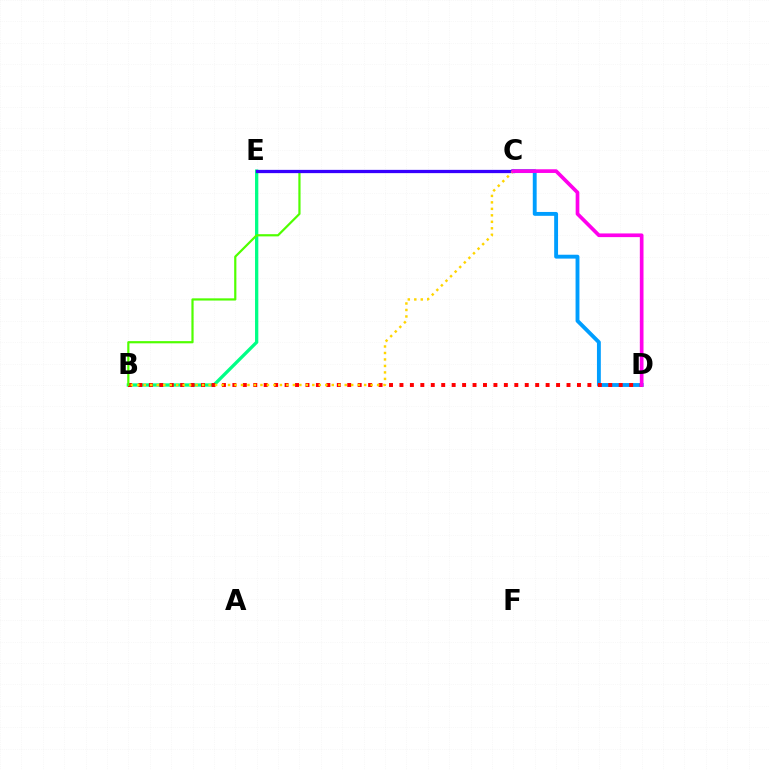{('B', 'E'): [{'color': '#00ff86', 'line_style': 'solid', 'thickness': 2.37}], ('C', 'D'): [{'color': '#009eff', 'line_style': 'solid', 'thickness': 2.79}, {'color': '#ff00ed', 'line_style': 'solid', 'thickness': 2.65}], ('B', 'D'): [{'color': '#ff0000', 'line_style': 'dotted', 'thickness': 2.84}], ('B', 'C'): [{'color': '#4fff00', 'line_style': 'solid', 'thickness': 1.59}, {'color': '#ffd500', 'line_style': 'dotted', 'thickness': 1.76}], ('C', 'E'): [{'color': '#3700ff', 'line_style': 'solid', 'thickness': 2.35}]}